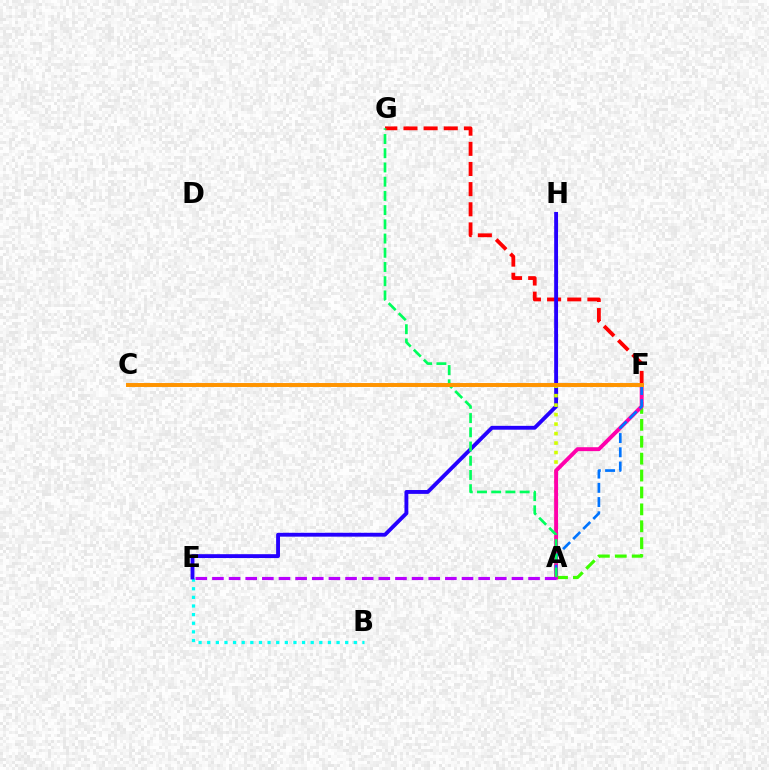{('B', 'E'): [{'color': '#00fff6', 'line_style': 'dotted', 'thickness': 2.34}], ('F', 'G'): [{'color': '#ff0000', 'line_style': 'dashed', 'thickness': 2.74}], ('E', 'H'): [{'color': '#2500ff', 'line_style': 'solid', 'thickness': 2.78}], ('A', 'F'): [{'color': '#d1ff00', 'line_style': 'dotted', 'thickness': 2.58}, {'color': '#3dff00', 'line_style': 'dashed', 'thickness': 2.3}, {'color': '#ff00ac', 'line_style': 'solid', 'thickness': 2.82}, {'color': '#0074ff', 'line_style': 'dashed', 'thickness': 1.93}], ('A', 'G'): [{'color': '#00ff5c', 'line_style': 'dashed', 'thickness': 1.93}], ('A', 'E'): [{'color': '#b900ff', 'line_style': 'dashed', 'thickness': 2.26}], ('C', 'F'): [{'color': '#ff9400', 'line_style': 'solid', 'thickness': 2.84}]}